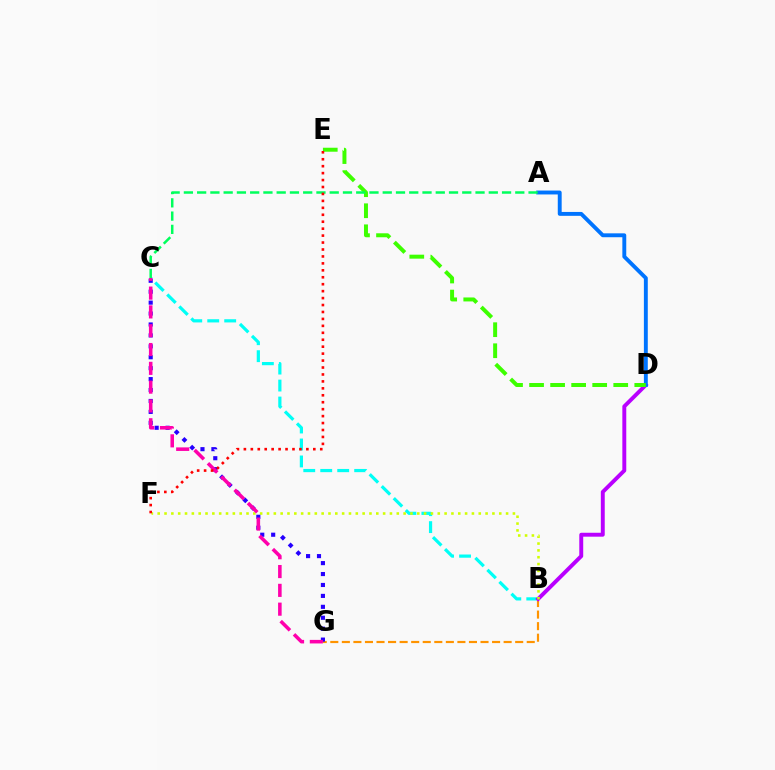{('B', 'C'): [{'color': '#00fff6', 'line_style': 'dashed', 'thickness': 2.31}], ('B', 'G'): [{'color': '#ff9400', 'line_style': 'dashed', 'thickness': 1.57}], ('B', 'D'): [{'color': '#b900ff', 'line_style': 'solid', 'thickness': 2.82}], ('B', 'F'): [{'color': '#d1ff00', 'line_style': 'dotted', 'thickness': 1.86}], ('C', 'G'): [{'color': '#2500ff', 'line_style': 'dotted', 'thickness': 2.97}, {'color': '#ff00ac', 'line_style': 'dashed', 'thickness': 2.55}], ('A', 'D'): [{'color': '#0074ff', 'line_style': 'solid', 'thickness': 2.8}], ('D', 'E'): [{'color': '#3dff00', 'line_style': 'dashed', 'thickness': 2.86}], ('A', 'C'): [{'color': '#00ff5c', 'line_style': 'dashed', 'thickness': 1.8}], ('E', 'F'): [{'color': '#ff0000', 'line_style': 'dotted', 'thickness': 1.89}]}